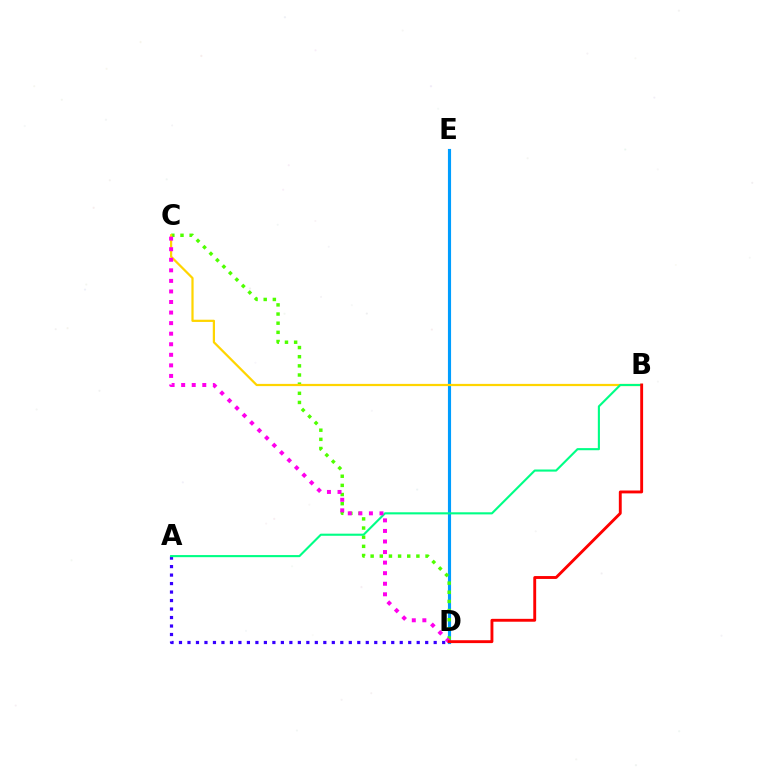{('D', 'E'): [{'color': '#009eff', 'line_style': 'solid', 'thickness': 2.25}], ('A', 'D'): [{'color': '#3700ff', 'line_style': 'dotted', 'thickness': 2.31}], ('C', 'D'): [{'color': '#4fff00', 'line_style': 'dotted', 'thickness': 2.49}, {'color': '#ff00ed', 'line_style': 'dotted', 'thickness': 2.87}], ('B', 'C'): [{'color': '#ffd500', 'line_style': 'solid', 'thickness': 1.6}], ('A', 'B'): [{'color': '#00ff86', 'line_style': 'solid', 'thickness': 1.52}], ('B', 'D'): [{'color': '#ff0000', 'line_style': 'solid', 'thickness': 2.07}]}